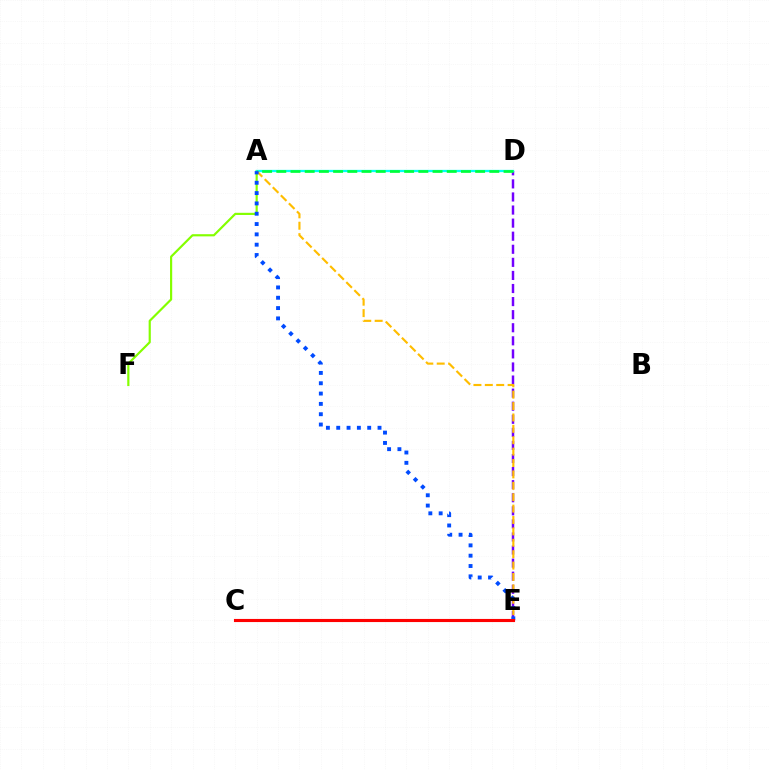{('D', 'E'): [{'color': '#7200ff', 'line_style': 'dashed', 'thickness': 1.78}], ('A', 'F'): [{'color': '#84ff00', 'line_style': 'solid', 'thickness': 1.57}], ('A', 'D'): [{'color': '#00fff6', 'line_style': 'solid', 'thickness': 1.65}, {'color': '#00ff39', 'line_style': 'dashed', 'thickness': 1.93}], ('A', 'E'): [{'color': '#ffbd00', 'line_style': 'dashed', 'thickness': 1.55}, {'color': '#004bff', 'line_style': 'dotted', 'thickness': 2.8}], ('C', 'E'): [{'color': '#ff00cf', 'line_style': 'solid', 'thickness': 1.87}, {'color': '#ff0000', 'line_style': 'solid', 'thickness': 2.24}]}